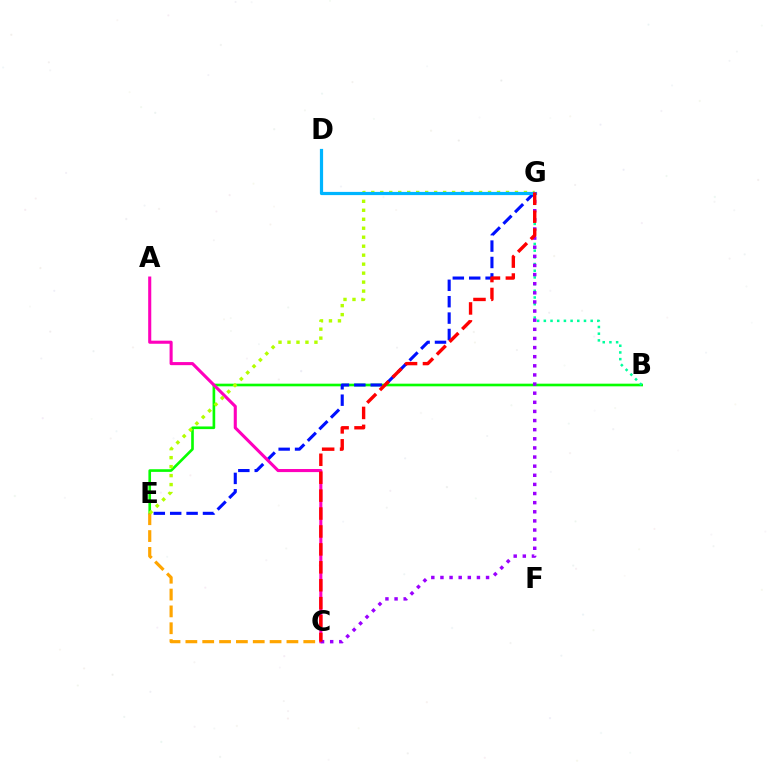{('B', 'E'): [{'color': '#08ff00', 'line_style': 'solid', 'thickness': 1.91}], ('E', 'G'): [{'color': '#0010ff', 'line_style': 'dashed', 'thickness': 2.23}, {'color': '#b3ff00', 'line_style': 'dotted', 'thickness': 2.44}], ('C', 'E'): [{'color': '#ffa500', 'line_style': 'dashed', 'thickness': 2.29}], ('B', 'G'): [{'color': '#00ff9d', 'line_style': 'dotted', 'thickness': 1.82}], ('A', 'C'): [{'color': '#ff00bd', 'line_style': 'solid', 'thickness': 2.22}], ('D', 'G'): [{'color': '#00b5ff', 'line_style': 'solid', 'thickness': 2.3}], ('C', 'G'): [{'color': '#9b00ff', 'line_style': 'dotted', 'thickness': 2.48}, {'color': '#ff0000', 'line_style': 'dashed', 'thickness': 2.43}]}